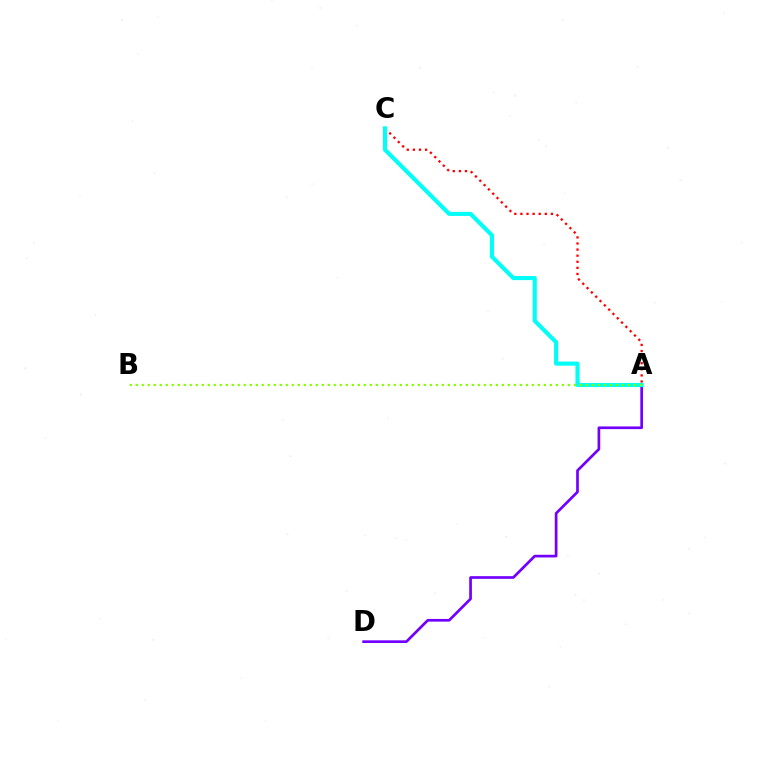{('A', 'C'): [{'color': '#ff0000', 'line_style': 'dotted', 'thickness': 1.66}, {'color': '#00fff6', 'line_style': 'solid', 'thickness': 2.96}], ('A', 'D'): [{'color': '#7200ff', 'line_style': 'solid', 'thickness': 1.94}], ('A', 'B'): [{'color': '#84ff00', 'line_style': 'dotted', 'thickness': 1.63}]}